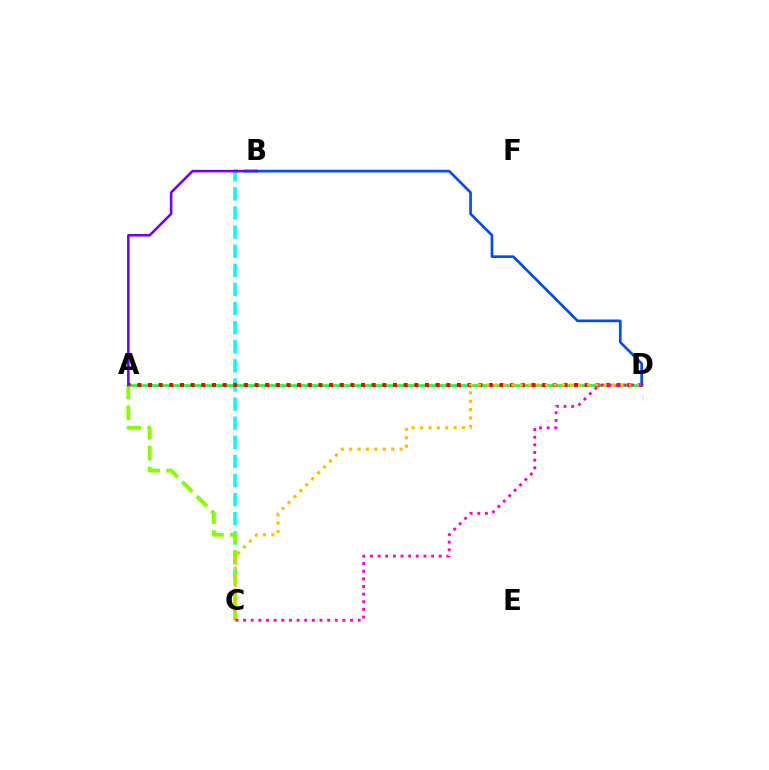{('A', 'D'): [{'color': '#00ff39', 'line_style': 'solid', 'thickness': 1.82}, {'color': '#ff0000', 'line_style': 'dotted', 'thickness': 2.89}], ('B', 'C'): [{'color': '#00fff6', 'line_style': 'dashed', 'thickness': 2.6}], ('A', 'C'): [{'color': '#84ff00', 'line_style': 'dashed', 'thickness': 2.8}], ('B', 'D'): [{'color': '#004bff', 'line_style': 'solid', 'thickness': 1.93}], ('C', 'D'): [{'color': '#ffbd00', 'line_style': 'dotted', 'thickness': 2.28}, {'color': '#ff00cf', 'line_style': 'dotted', 'thickness': 2.08}], ('A', 'B'): [{'color': '#7200ff', 'line_style': 'solid', 'thickness': 1.84}]}